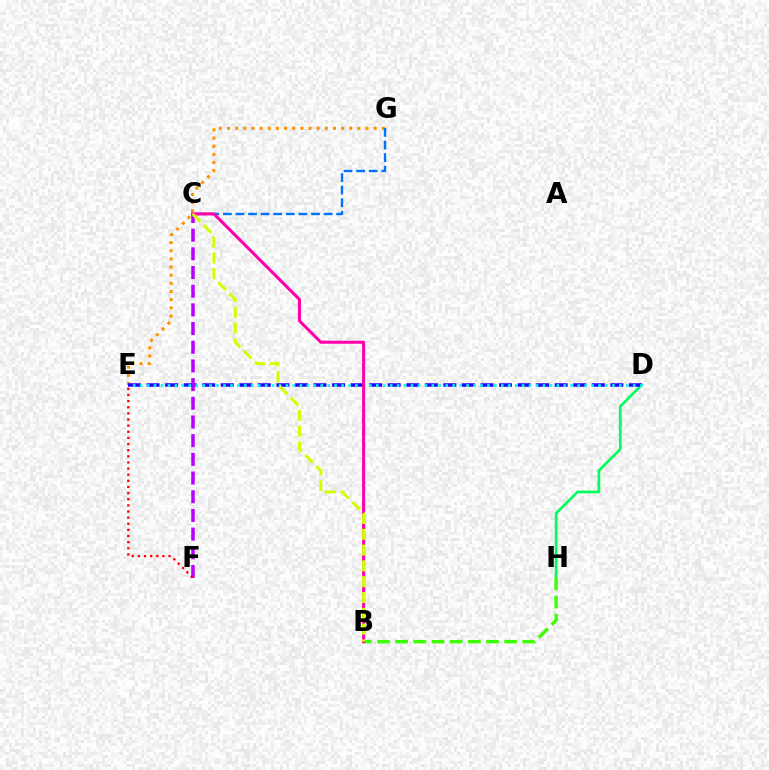{('D', 'H'): [{'color': '#00ff5c', 'line_style': 'solid', 'thickness': 1.94}], ('E', 'G'): [{'color': '#ff9400', 'line_style': 'dotted', 'thickness': 2.21}], ('D', 'E'): [{'color': '#2500ff', 'line_style': 'dashed', 'thickness': 2.52}, {'color': '#00fff6', 'line_style': 'dotted', 'thickness': 1.89}], ('B', 'H'): [{'color': '#3dff00', 'line_style': 'dashed', 'thickness': 2.47}], ('C', 'G'): [{'color': '#0074ff', 'line_style': 'dashed', 'thickness': 1.71}], ('C', 'F'): [{'color': '#b900ff', 'line_style': 'dashed', 'thickness': 2.54}], ('B', 'C'): [{'color': '#ff00ac', 'line_style': 'solid', 'thickness': 2.2}, {'color': '#d1ff00', 'line_style': 'dashed', 'thickness': 2.15}], ('E', 'F'): [{'color': '#ff0000', 'line_style': 'dotted', 'thickness': 1.67}]}